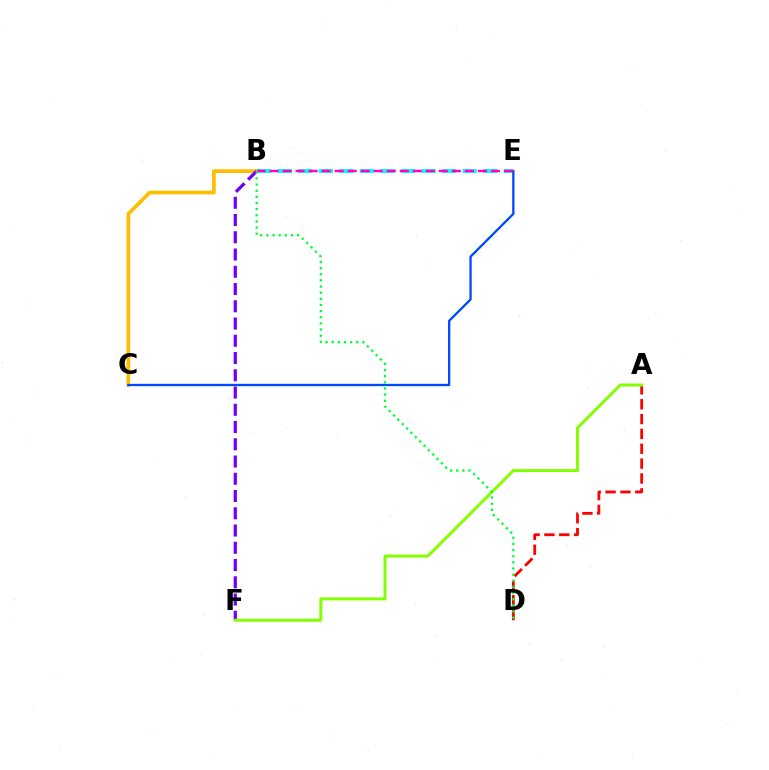{('B', 'C'): [{'color': '#ffbd00', 'line_style': 'solid', 'thickness': 2.64}], ('B', 'E'): [{'color': '#00fff6', 'line_style': 'dashed', 'thickness': 2.79}, {'color': '#ff00cf', 'line_style': 'dashed', 'thickness': 1.77}], ('B', 'F'): [{'color': '#7200ff', 'line_style': 'dashed', 'thickness': 2.34}], ('A', 'D'): [{'color': '#ff0000', 'line_style': 'dashed', 'thickness': 2.02}], ('A', 'F'): [{'color': '#84ff00', 'line_style': 'solid', 'thickness': 2.15}], ('C', 'E'): [{'color': '#004bff', 'line_style': 'solid', 'thickness': 1.66}], ('B', 'D'): [{'color': '#00ff39', 'line_style': 'dotted', 'thickness': 1.67}]}